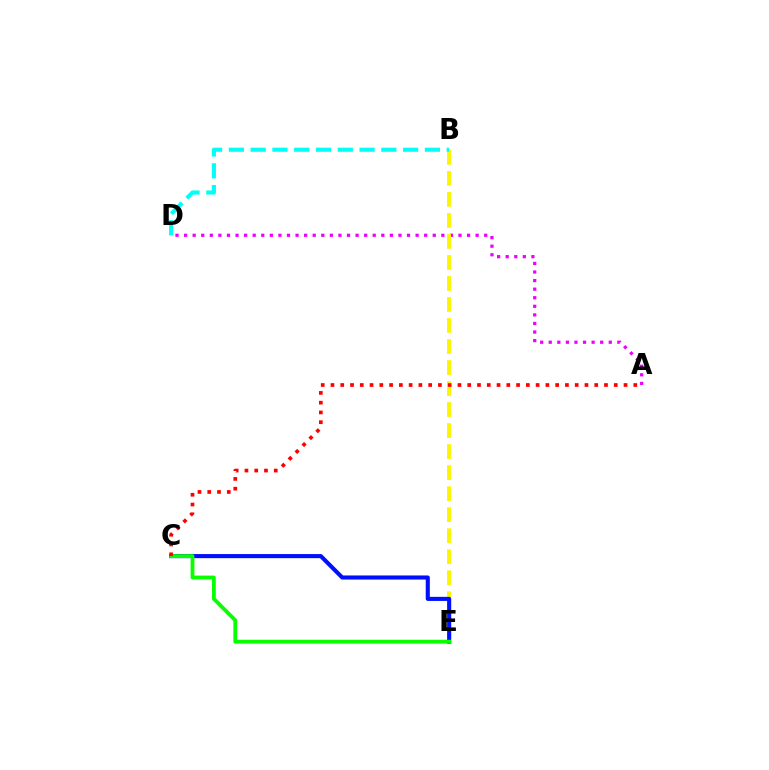{('A', 'D'): [{'color': '#ee00ff', 'line_style': 'dotted', 'thickness': 2.33}], ('B', 'E'): [{'color': '#fcf500', 'line_style': 'dashed', 'thickness': 2.86}], ('B', 'D'): [{'color': '#00fff6', 'line_style': 'dashed', 'thickness': 2.96}], ('C', 'E'): [{'color': '#0010ff', 'line_style': 'solid', 'thickness': 2.95}, {'color': '#08ff00', 'line_style': 'solid', 'thickness': 2.75}], ('A', 'C'): [{'color': '#ff0000', 'line_style': 'dotted', 'thickness': 2.65}]}